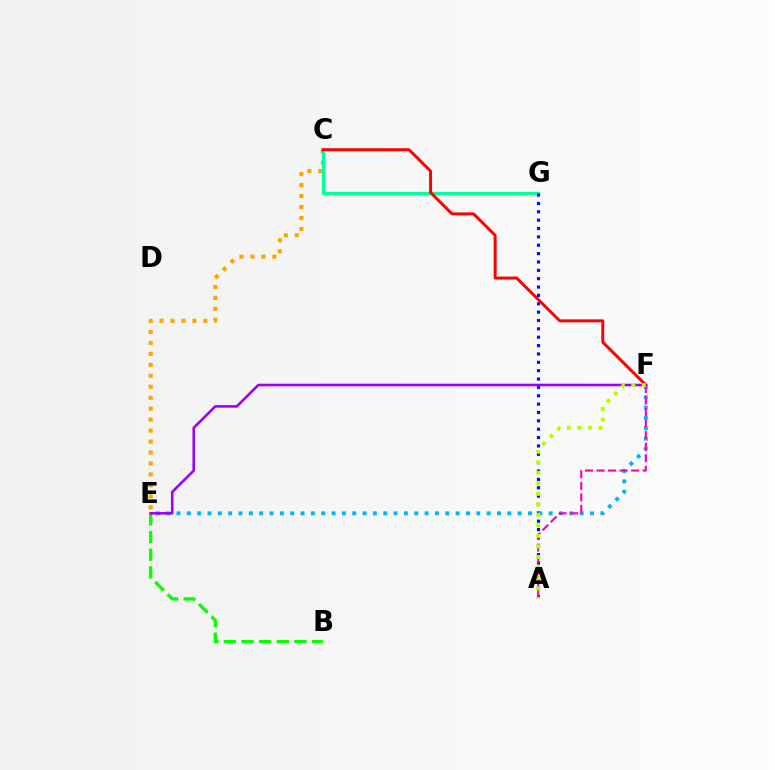{('B', 'E'): [{'color': '#08ff00', 'line_style': 'dashed', 'thickness': 2.39}], ('C', 'E'): [{'color': '#ffa500', 'line_style': 'dotted', 'thickness': 2.98}], ('C', 'G'): [{'color': '#00ff9d', 'line_style': 'solid', 'thickness': 2.35}], ('A', 'G'): [{'color': '#0010ff', 'line_style': 'dotted', 'thickness': 2.27}], ('C', 'F'): [{'color': '#ff0000', 'line_style': 'solid', 'thickness': 2.14}], ('E', 'F'): [{'color': '#00b5ff', 'line_style': 'dotted', 'thickness': 2.81}, {'color': '#9b00ff', 'line_style': 'solid', 'thickness': 1.86}], ('A', 'F'): [{'color': '#ff00bd', 'line_style': 'dashed', 'thickness': 1.57}, {'color': '#b3ff00', 'line_style': 'dotted', 'thickness': 2.86}]}